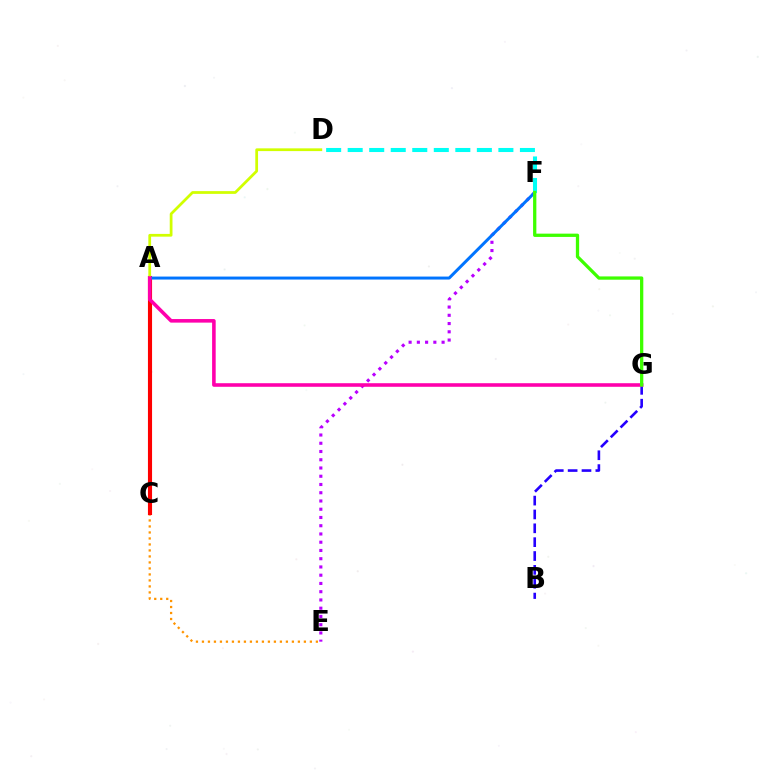{('A', 'C'): [{'color': '#00ff5c', 'line_style': 'solid', 'thickness': 2.66}, {'color': '#ff0000', 'line_style': 'solid', 'thickness': 2.97}], ('B', 'G'): [{'color': '#2500ff', 'line_style': 'dashed', 'thickness': 1.88}], ('E', 'F'): [{'color': '#b900ff', 'line_style': 'dotted', 'thickness': 2.24}], ('C', 'E'): [{'color': '#ff9400', 'line_style': 'dotted', 'thickness': 1.63}], ('A', 'F'): [{'color': '#0074ff', 'line_style': 'solid', 'thickness': 2.15}], ('A', 'D'): [{'color': '#d1ff00', 'line_style': 'solid', 'thickness': 1.98}], ('A', 'G'): [{'color': '#ff00ac', 'line_style': 'solid', 'thickness': 2.58}], ('D', 'F'): [{'color': '#00fff6', 'line_style': 'dashed', 'thickness': 2.92}], ('F', 'G'): [{'color': '#3dff00', 'line_style': 'solid', 'thickness': 2.36}]}